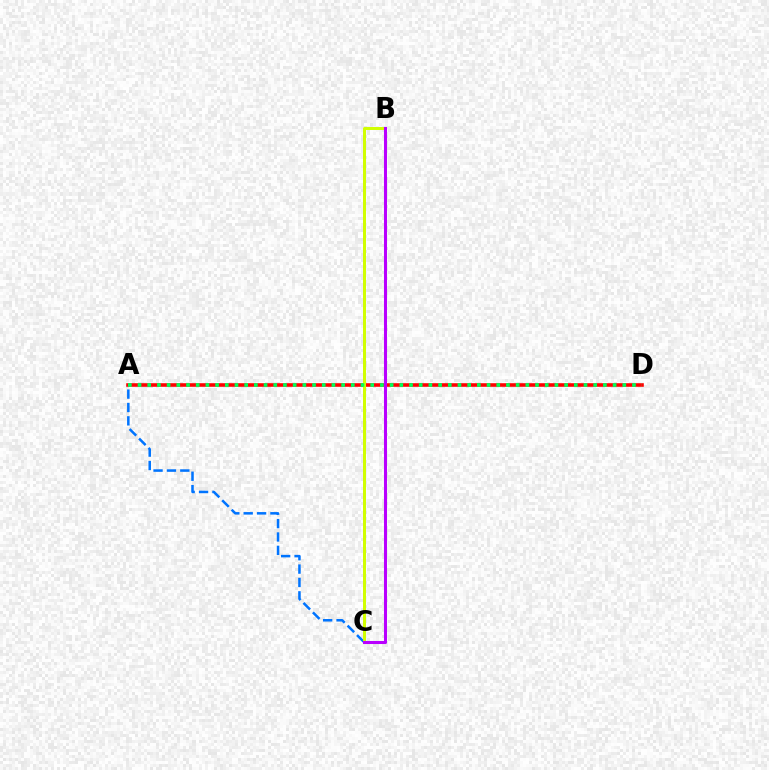{('A', 'C'): [{'color': '#0074ff', 'line_style': 'dashed', 'thickness': 1.82}], ('A', 'D'): [{'color': '#ff0000', 'line_style': 'solid', 'thickness': 2.58}, {'color': '#00ff5c', 'line_style': 'dotted', 'thickness': 2.63}], ('B', 'C'): [{'color': '#d1ff00', 'line_style': 'solid', 'thickness': 2.14}, {'color': '#b900ff', 'line_style': 'solid', 'thickness': 2.2}]}